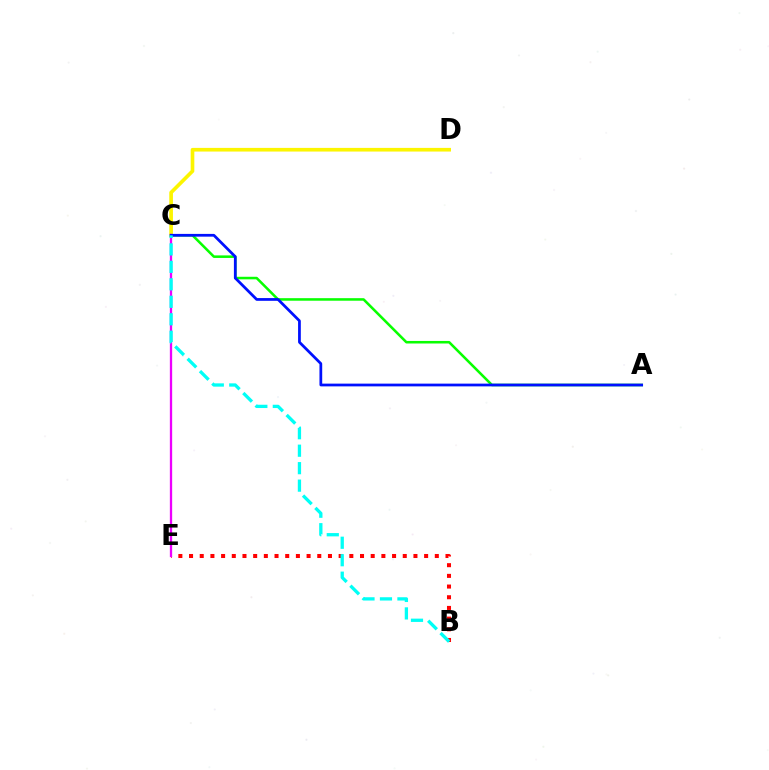{('B', 'E'): [{'color': '#ff0000', 'line_style': 'dotted', 'thickness': 2.9}], ('A', 'C'): [{'color': '#08ff00', 'line_style': 'solid', 'thickness': 1.83}, {'color': '#0010ff', 'line_style': 'solid', 'thickness': 1.98}], ('C', 'D'): [{'color': '#fcf500', 'line_style': 'solid', 'thickness': 2.63}], ('C', 'E'): [{'color': '#ee00ff', 'line_style': 'solid', 'thickness': 1.66}], ('B', 'C'): [{'color': '#00fff6', 'line_style': 'dashed', 'thickness': 2.37}]}